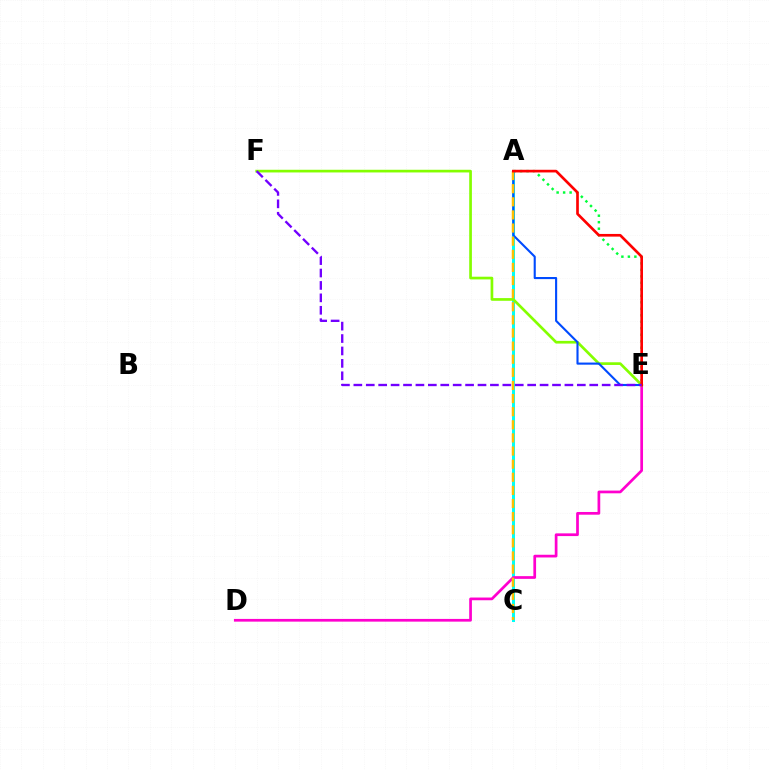{('A', 'C'): [{'color': '#00fff6', 'line_style': 'solid', 'thickness': 2.17}, {'color': '#ffbd00', 'line_style': 'dashed', 'thickness': 1.78}], ('D', 'E'): [{'color': '#ff00cf', 'line_style': 'solid', 'thickness': 1.96}], ('A', 'E'): [{'color': '#00ff39', 'line_style': 'dotted', 'thickness': 1.76}, {'color': '#004bff', 'line_style': 'solid', 'thickness': 1.52}, {'color': '#ff0000', 'line_style': 'solid', 'thickness': 1.92}], ('E', 'F'): [{'color': '#84ff00', 'line_style': 'solid', 'thickness': 1.93}, {'color': '#7200ff', 'line_style': 'dashed', 'thickness': 1.69}]}